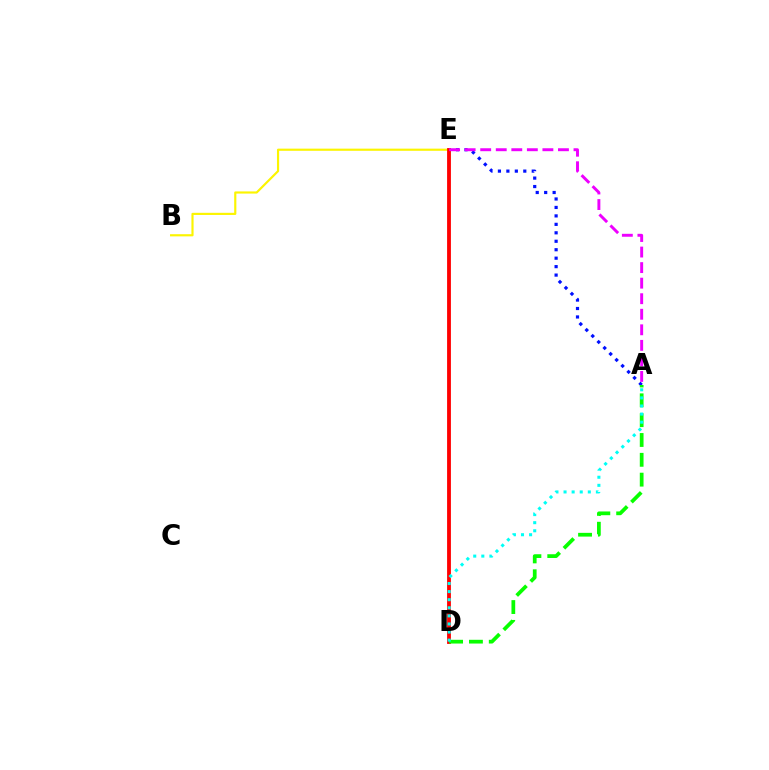{('B', 'E'): [{'color': '#fcf500', 'line_style': 'solid', 'thickness': 1.56}], ('A', 'E'): [{'color': '#0010ff', 'line_style': 'dotted', 'thickness': 2.3}, {'color': '#ee00ff', 'line_style': 'dashed', 'thickness': 2.11}], ('D', 'E'): [{'color': '#ff0000', 'line_style': 'solid', 'thickness': 2.75}], ('A', 'D'): [{'color': '#08ff00', 'line_style': 'dashed', 'thickness': 2.69}, {'color': '#00fff6', 'line_style': 'dotted', 'thickness': 2.2}]}